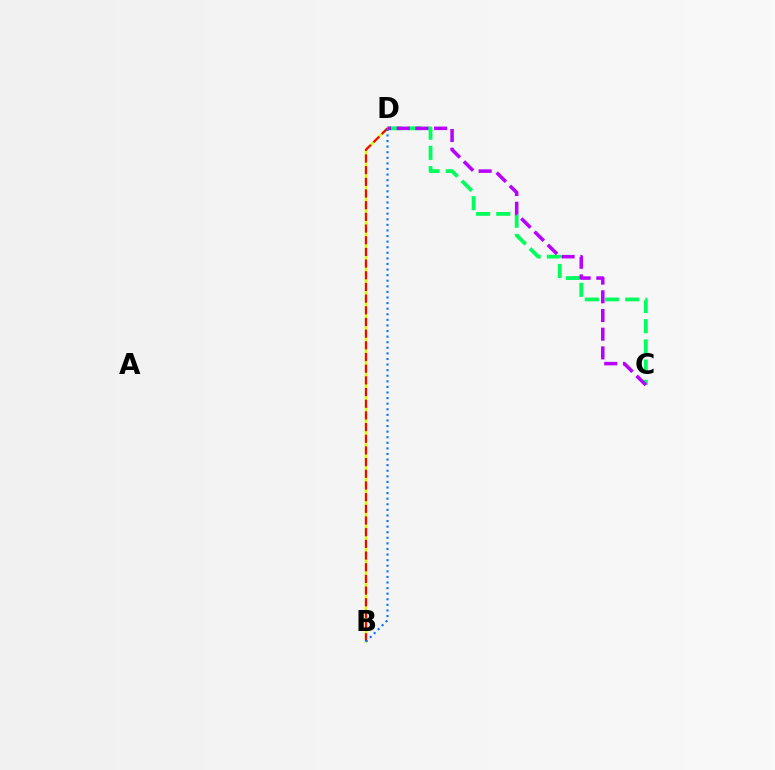{('C', 'D'): [{'color': '#00ff5c', 'line_style': 'dashed', 'thickness': 2.74}, {'color': '#b900ff', 'line_style': 'dashed', 'thickness': 2.54}], ('B', 'D'): [{'color': '#d1ff00', 'line_style': 'solid', 'thickness': 1.7}, {'color': '#ff0000', 'line_style': 'dashed', 'thickness': 1.59}, {'color': '#0074ff', 'line_style': 'dotted', 'thickness': 1.52}]}